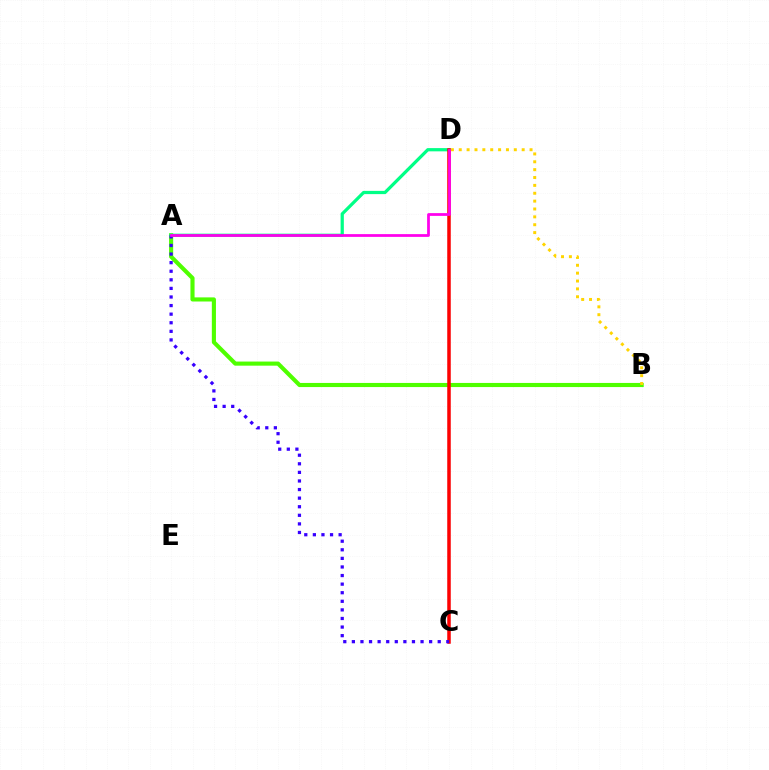{('A', 'B'): [{'color': '#4fff00', 'line_style': 'solid', 'thickness': 2.96}], ('C', 'D'): [{'color': '#009eff', 'line_style': 'solid', 'thickness': 1.51}, {'color': '#ff0000', 'line_style': 'solid', 'thickness': 2.52}], ('A', 'D'): [{'color': '#00ff86', 'line_style': 'solid', 'thickness': 2.33}, {'color': '#ff00ed', 'line_style': 'solid', 'thickness': 1.99}], ('B', 'D'): [{'color': '#ffd500', 'line_style': 'dotted', 'thickness': 2.14}], ('A', 'C'): [{'color': '#3700ff', 'line_style': 'dotted', 'thickness': 2.33}]}